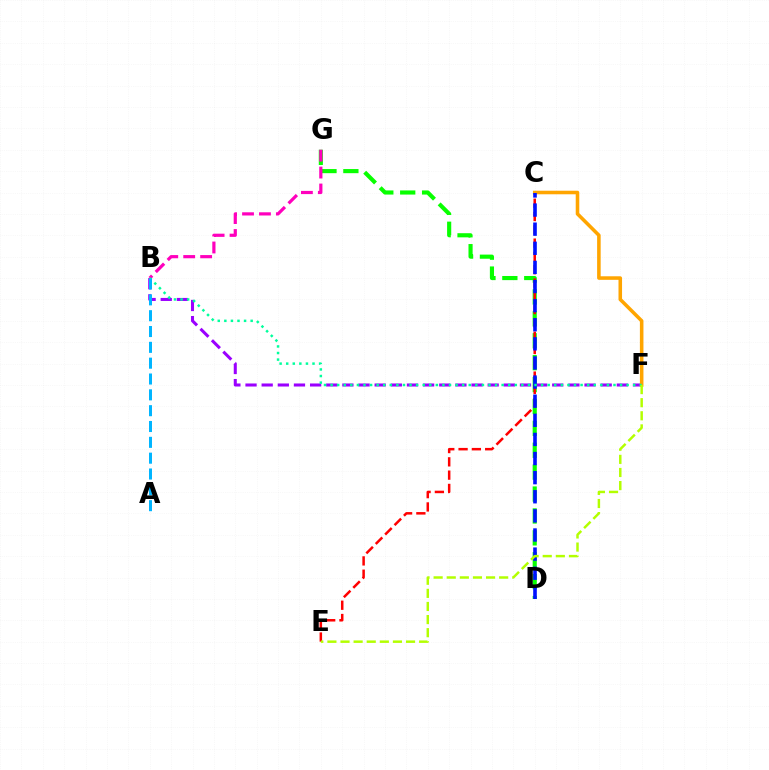{('B', 'F'): [{'color': '#9b00ff', 'line_style': 'dashed', 'thickness': 2.19}, {'color': '#00ff9d', 'line_style': 'dotted', 'thickness': 1.79}], ('D', 'G'): [{'color': '#08ff00', 'line_style': 'dashed', 'thickness': 2.97}], ('C', 'E'): [{'color': '#ff0000', 'line_style': 'dashed', 'thickness': 1.81}], ('C', 'F'): [{'color': '#ffa500', 'line_style': 'solid', 'thickness': 2.56}], ('C', 'D'): [{'color': '#0010ff', 'line_style': 'dashed', 'thickness': 2.6}], ('B', 'G'): [{'color': '#ff00bd', 'line_style': 'dashed', 'thickness': 2.3}], ('A', 'B'): [{'color': '#00b5ff', 'line_style': 'dashed', 'thickness': 2.15}], ('E', 'F'): [{'color': '#b3ff00', 'line_style': 'dashed', 'thickness': 1.78}]}